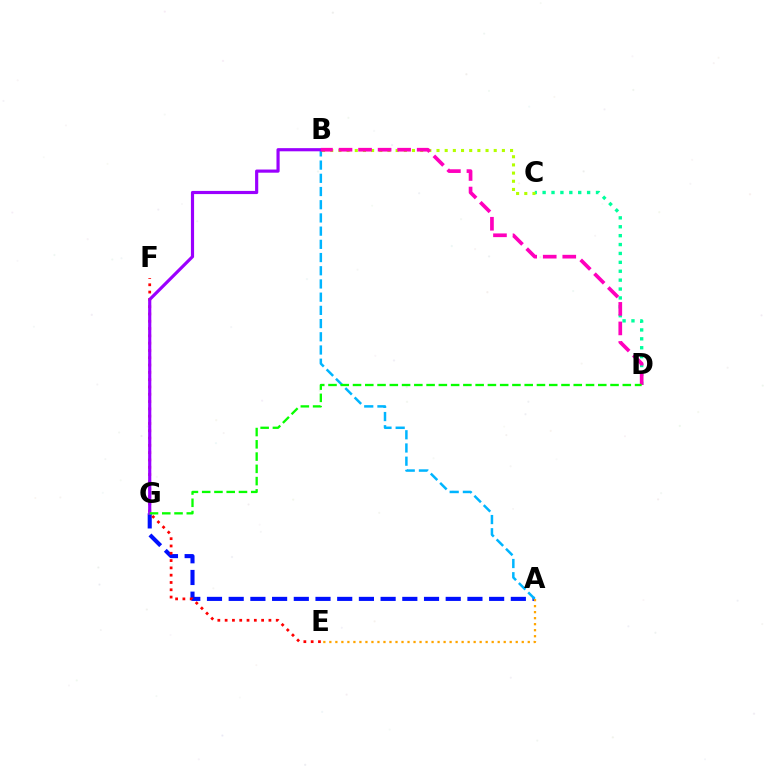{('A', 'G'): [{'color': '#0010ff', 'line_style': 'dashed', 'thickness': 2.95}], ('E', 'F'): [{'color': '#ff0000', 'line_style': 'dotted', 'thickness': 1.98}], ('C', 'D'): [{'color': '#00ff9d', 'line_style': 'dotted', 'thickness': 2.42}], ('A', 'B'): [{'color': '#00b5ff', 'line_style': 'dashed', 'thickness': 1.79}], ('B', 'C'): [{'color': '#b3ff00', 'line_style': 'dotted', 'thickness': 2.22}], ('B', 'G'): [{'color': '#9b00ff', 'line_style': 'solid', 'thickness': 2.28}], ('A', 'E'): [{'color': '#ffa500', 'line_style': 'dotted', 'thickness': 1.63}], ('B', 'D'): [{'color': '#ff00bd', 'line_style': 'dashed', 'thickness': 2.65}], ('D', 'G'): [{'color': '#08ff00', 'line_style': 'dashed', 'thickness': 1.67}]}